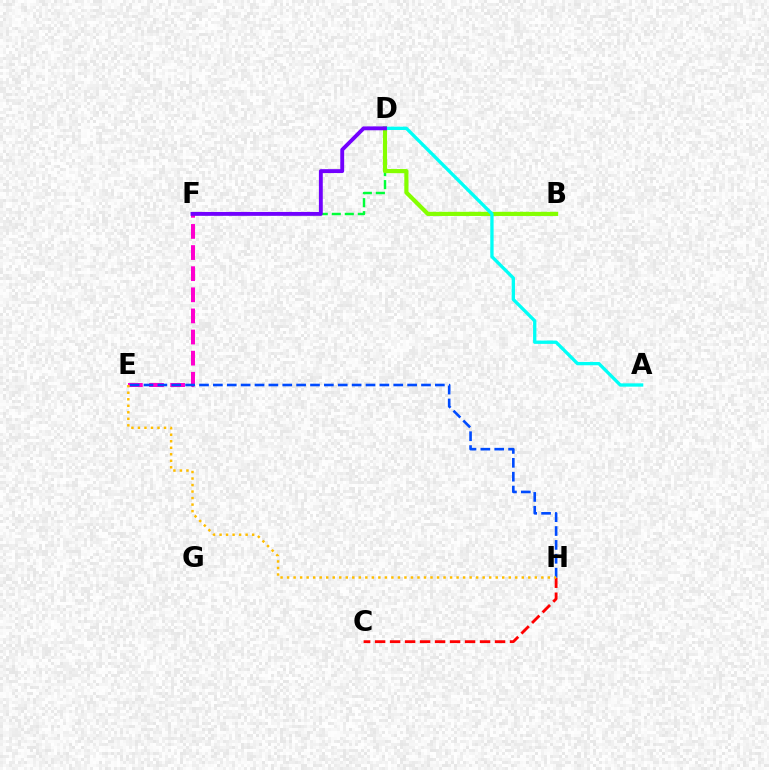{('E', 'F'): [{'color': '#ff00cf', 'line_style': 'dashed', 'thickness': 2.87}], ('C', 'H'): [{'color': '#ff0000', 'line_style': 'dashed', 'thickness': 2.04}], ('E', 'H'): [{'color': '#004bff', 'line_style': 'dashed', 'thickness': 1.88}, {'color': '#ffbd00', 'line_style': 'dotted', 'thickness': 1.77}], ('D', 'F'): [{'color': '#00ff39', 'line_style': 'dashed', 'thickness': 1.77}, {'color': '#7200ff', 'line_style': 'solid', 'thickness': 2.79}], ('B', 'D'): [{'color': '#84ff00', 'line_style': 'solid', 'thickness': 3.0}], ('A', 'D'): [{'color': '#00fff6', 'line_style': 'solid', 'thickness': 2.39}]}